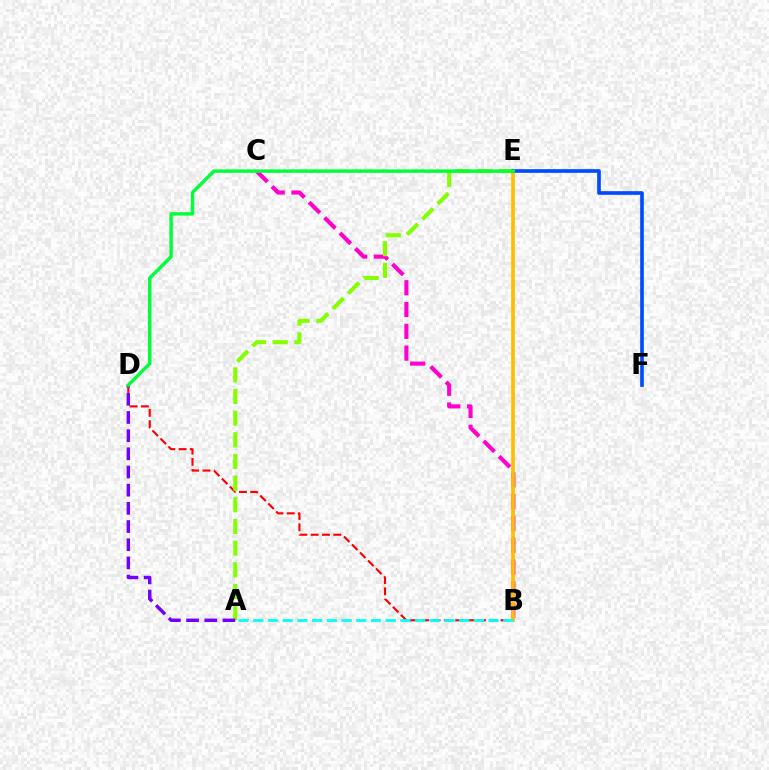{('B', 'C'): [{'color': '#ff00cf', 'line_style': 'dashed', 'thickness': 2.96}], ('B', 'D'): [{'color': '#ff0000', 'line_style': 'dashed', 'thickness': 1.54}], ('B', 'E'): [{'color': '#ffbd00', 'line_style': 'solid', 'thickness': 2.64}], ('A', 'E'): [{'color': '#84ff00', 'line_style': 'dashed', 'thickness': 2.94}], ('E', 'F'): [{'color': '#004bff', 'line_style': 'solid', 'thickness': 2.63}], ('A', 'D'): [{'color': '#7200ff', 'line_style': 'dashed', 'thickness': 2.47}], ('A', 'B'): [{'color': '#00fff6', 'line_style': 'dashed', 'thickness': 2.0}], ('D', 'E'): [{'color': '#00ff39', 'line_style': 'solid', 'thickness': 2.46}]}